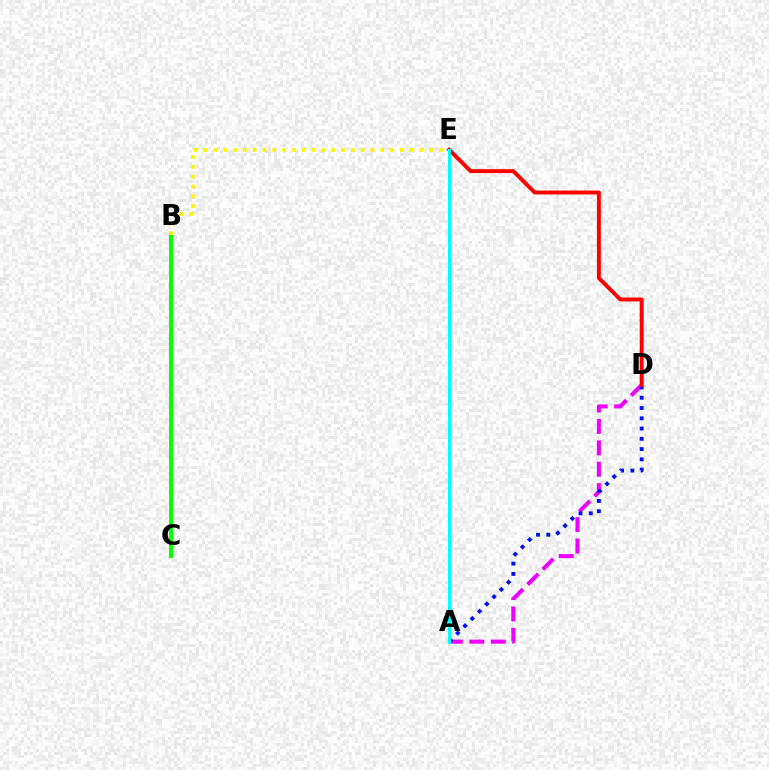{('A', 'D'): [{'color': '#ee00ff', 'line_style': 'dashed', 'thickness': 2.91}, {'color': '#0010ff', 'line_style': 'dotted', 'thickness': 2.79}], ('B', 'C'): [{'color': '#08ff00', 'line_style': 'solid', 'thickness': 2.85}], ('D', 'E'): [{'color': '#ff0000', 'line_style': 'solid', 'thickness': 2.82}], ('B', 'E'): [{'color': '#fcf500', 'line_style': 'dotted', 'thickness': 2.67}], ('A', 'E'): [{'color': '#00fff6', 'line_style': 'solid', 'thickness': 2.24}]}